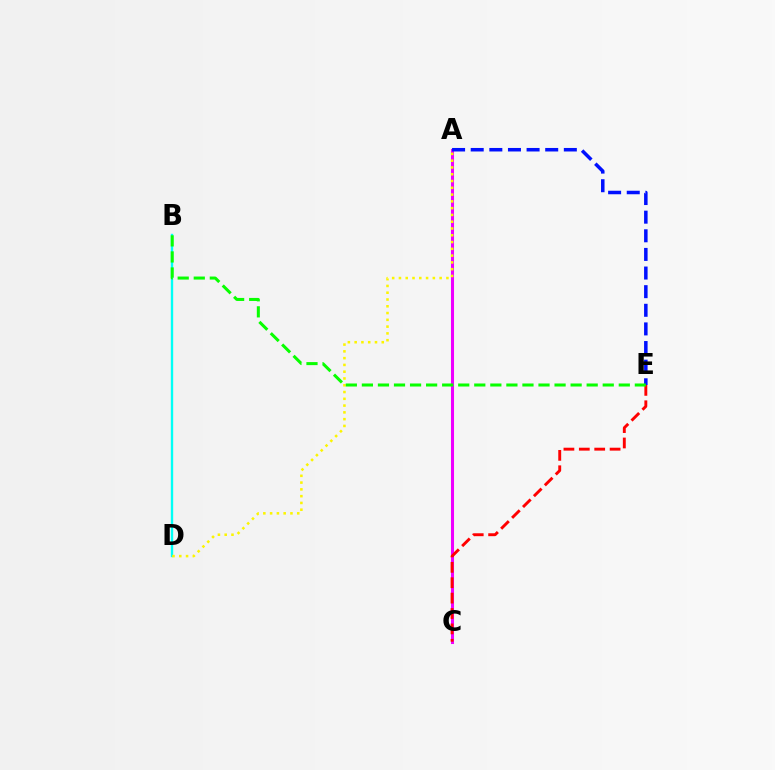{('A', 'C'): [{'color': '#ee00ff', 'line_style': 'solid', 'thickness': 2.2}], ('A', 'E'): [{'color': '#0010ff', 'line_style': 'dashed', 'thickness': 2.53}], ('B', 'D'): [{'color': '#00fff6', 'line_style': 'solid', 'thickness': 1.7}], ('C', 'E'): [{'color': '#ff0000', 'line_style': 'dashed', 'thickness': 2.09}], ('A', 'D'): [{'color': '#fcf500', 'line_style': 'dotted', 'thickness': 1.84}], ('B', 'E'): [{'color': '#08ff00', 'line_style': 'dashed', 'thickness': 2.18}]}